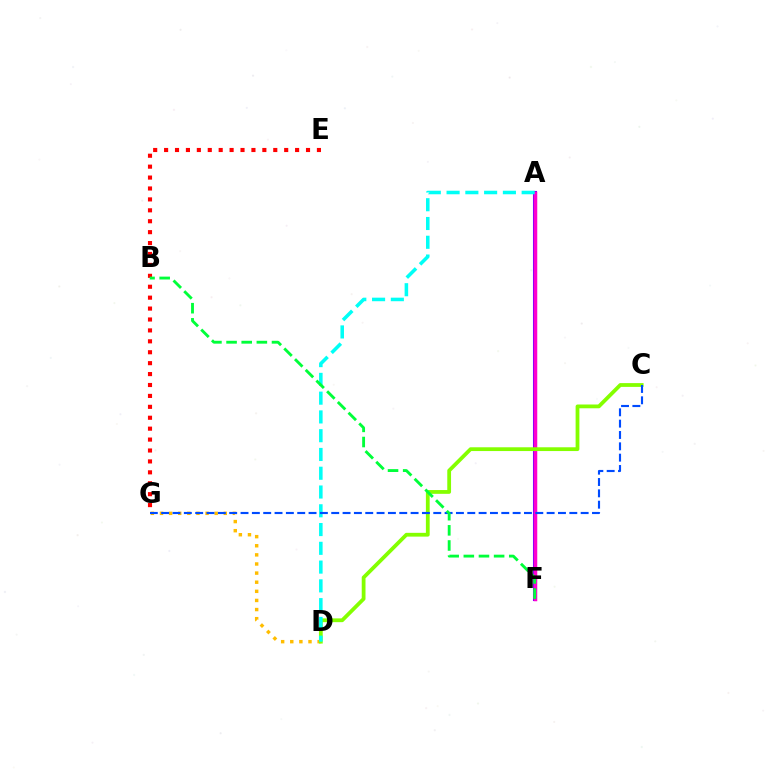{('D', 'G'): [{'color': '#ffbd00', 'line_style': 'dotted', 'thickness': 2.48}], ('A', 'F'): [{'color': '#7200ff', 'line_style': 'solid', 'thickness': 2.93}, {'color': '#ff00cf', 'line_style': 'solid', 'thickness': 2.48}], ('C', 'D'): [{'color': '#84ff00', 'line_style': 'solid', 'thickness': 2.72}], ('E', 'G'): [{'color': '#ff0000', 'line_style': 'dotted', 'thickness': 2.97}], ('A', 'D'): [{'color': '#00fff6', 'line_style': 'dashed', 'thickness': 2.55}], ('C', 'G'): [{'color': '#004bff', 'line_style': 'dashed', 'thickness': 1.54}], ('B', 'F'): [{'color': '#00ff39', 'line_style': 'dashed', 'thickness': 2.06}]}